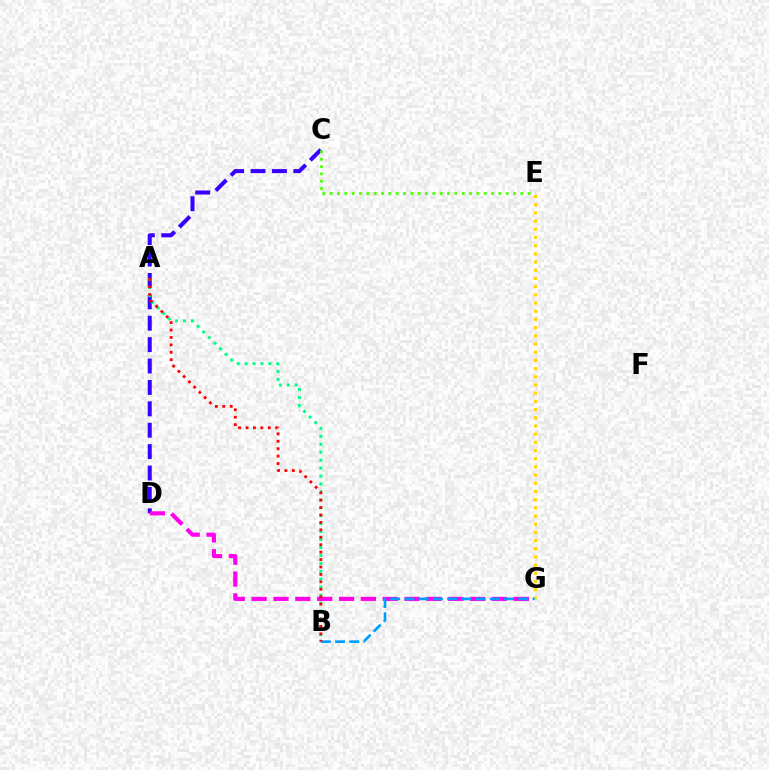{('E', 'G'): [{'color': '#ffd500', 'line_style': 'dotted', 'thickness': 2.23}], ('C', 'D'): [{'color': '#3700ff', 'line_style': 'dashed', 'thickness': 2.91}], ('D', 'G'): [{'color': '#ff00ed', 'line_style': 'dashed', 'thickness': 2.97}], ('B', 'G'): [{'color': '#009eff', 'line_style': 'dashed', 'thickness': 1.93}], ('C', 'E'): [{'color': '#4fff00', 'line_style': 'dotted', 'thickness': 1.99}], ('A', 'B'): [{'color': '#00ff86', 'line_style': 'dotted', 'thickness': 2.16}, {'color': '#ff0000', 'line_style': 'dotted', 'thickness': 2.02}]}